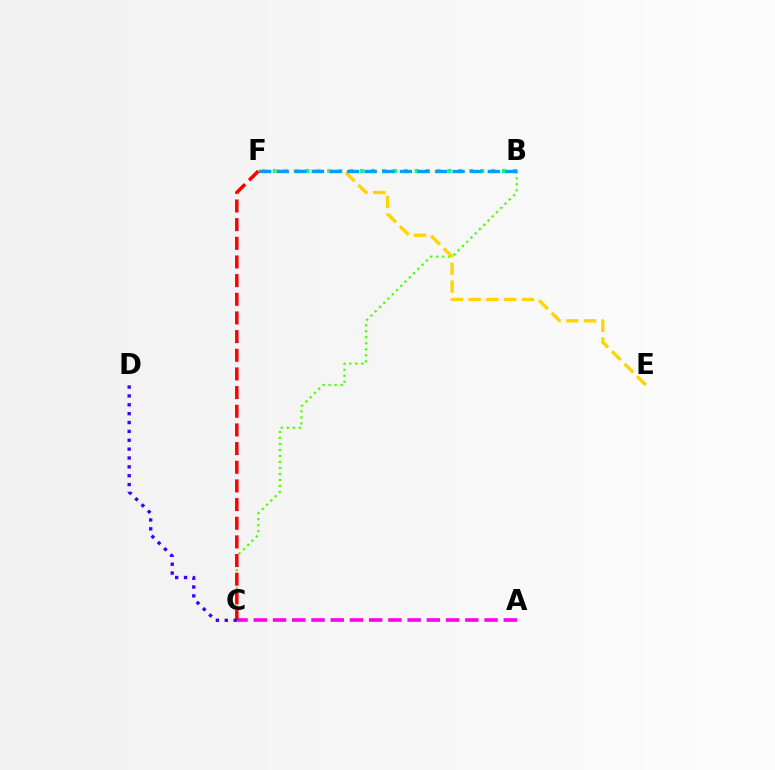{('B', 'C'): [{'color': '#4fff00', 'line_style': 'dotted', 'thickness': 1.63}], ('B', 'F'): [{'color': '#00ff86', 'line_style': 'dotted', 'thickness': 2.97}, {'color': '#009eff', 'line_style': 'dashed', 'thickness': 2.39}], ('A', 'C'): [{'color': '#ff00ed', 'line_style': 'dashed', 'thickness': 2.61}], ('E', 'F'): [{'color': '#ffd500', 'line_style': 'dashed', 'thickness': 2.41}], ('C', 'F'): [{'color': '#ff0000', 'line_style': 'dashed', 'thickness': 2.54}], ('C', 'D'): [{'color': '#3700ff', 'line_style': 'dotted', 'thickness': 2.41}]}